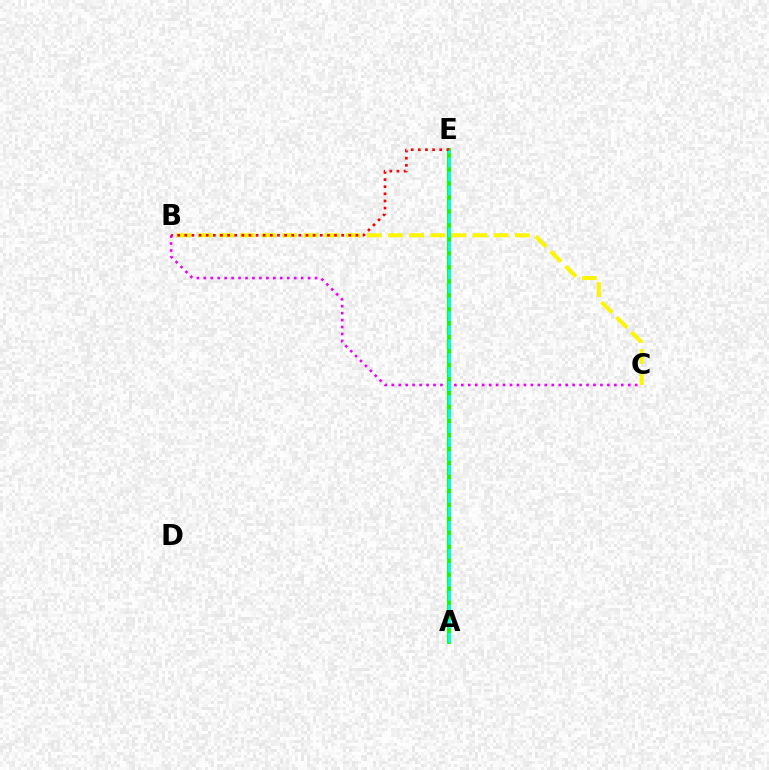{('A', 'E'): [{'color': '#0010ff', 'line_style': 'dashed', 'thickness': 1.6}, {'color': '#08ff00', 'line_style': 'solid', 'thickness': 2.78}, {'color': '#00fff6', 'line_style': 'dashed', 'thickness': 1.9}], ('B', 'C'): [{'color': '#fcf500', 'line_style': 'dashed', 'thickness': 2.87}, {'color': '#ee00ff', 'line_style': 'dotted', 'thickness': 1.89}], ('B', 'E'): [{'color': '#ff0000', 'line_style': 'dotted', 'thickness': 1.94}]}